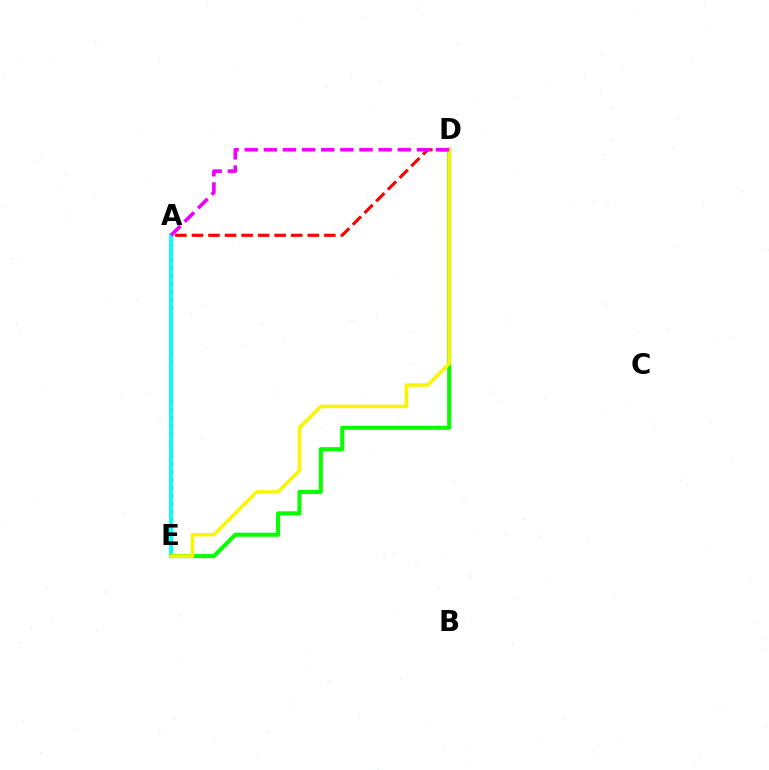{('A', 'E'): [{'color': '#0010ff', 'line_style': 'dotted', 'thickness': 2.13}, {'color': '#00fff6', 'line_style': 'solid', 'thickness': 2.77}], ('A', 'D'): [{'color': '#ff0000', 'line_style': 'dashed', 'thickness': 2.25}, {'color': '#ee00ff', 'line_style': 'dashed', 'thickness': 2.6}], ('D', 'E'): [{'color': '#08ff00', 'line_style': 'solid', 'thickness': 2.92}, {'color': '#fcf500', 'line_style': 'solid', 'thickness': 2.52}]}